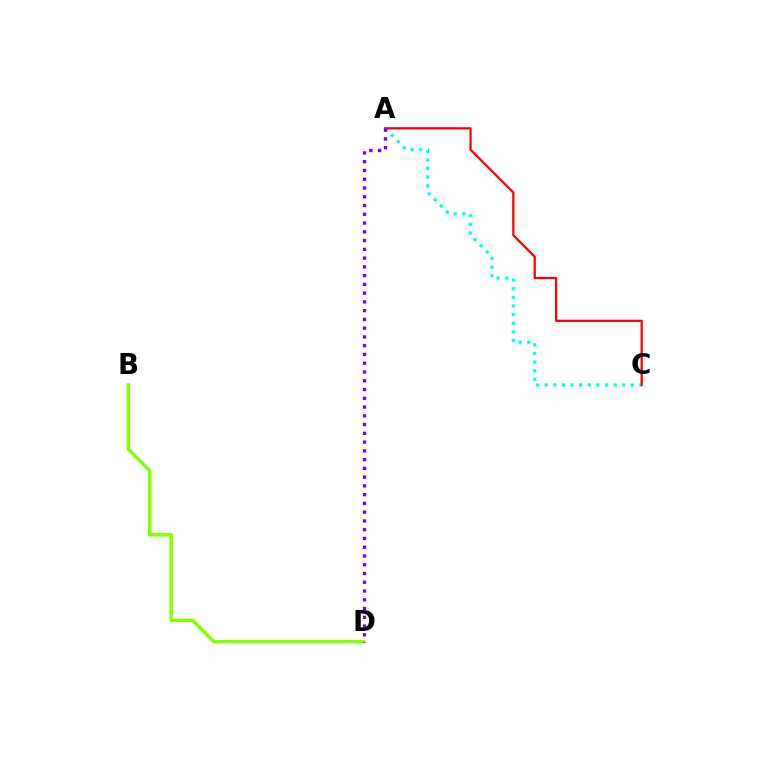{('B', 'D'): [{'color': '#84ff00', 'line_style': 'solid', 'thickness': 2.48}], ('A', 'C'): [{'color': '#00fff6', 'line_style': 'dotted', 'thickness': 2.34}, {'color': '#ff0000', 'line_style': 'solid', 'thickness': 1.64}], ('A', 'D'): [{'color': '#7200ff', 'line_style': 'dotted', 'thickness': 2.38}]}